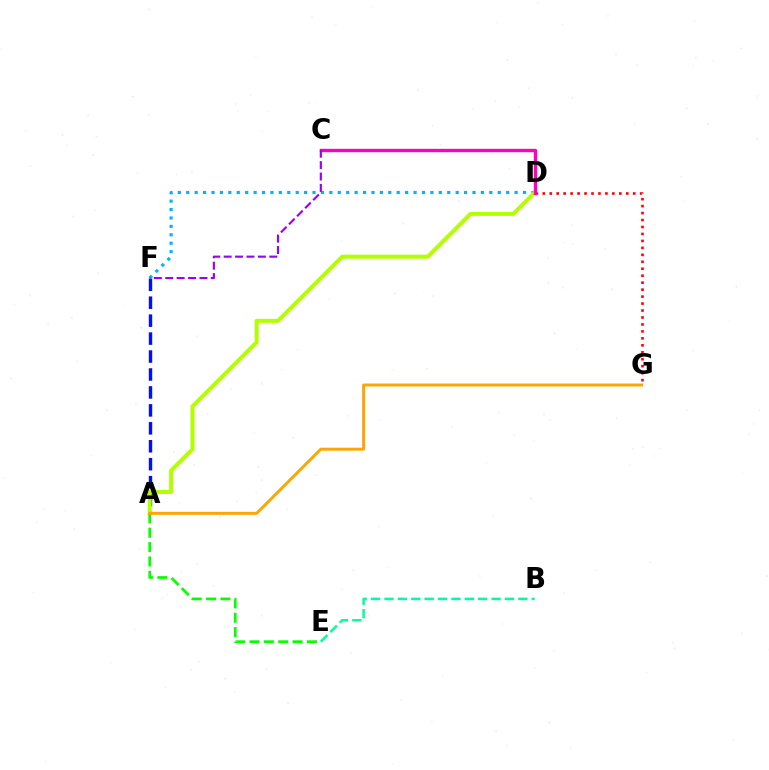{('D', 'G'): [{'color': '#ff0000', 'line_style': 'dotted', 'thickness': 1.89}], ('B', 'E'): [{'color': '#00ff9d', 'line_style': 'dashed', 'thickness': 1.82}], ('A', 'F'): [{'color': '#0010ff', 'line_style': 'dashed', 'thickness': 2.44}], ('D', 'F'): [{'color': '#00b5ff', 'line_style': 'dotted', 'thickness': 2.29}], ('A', 'D'): [{'color': '#b3ff00', 'line_style': 'solid', 'thickness': 2.88}], ('A', 'E'): [{'color': '#08ff00', 'line_style': 'dashed', 'thickness': 1.95}], ('A', 'G'): [{'color': '#ffa500', 'line_style': 'solid', 'thickness': 2.14}], ('C', 'D'): [{'color': '#ff00bd', 'line_style': 'solid', 'thickness': 2.42}], ('C', 'F'): [{'color': '#9b00ff', 'line_style': 'dashed', 'thickness': 1.55}]}